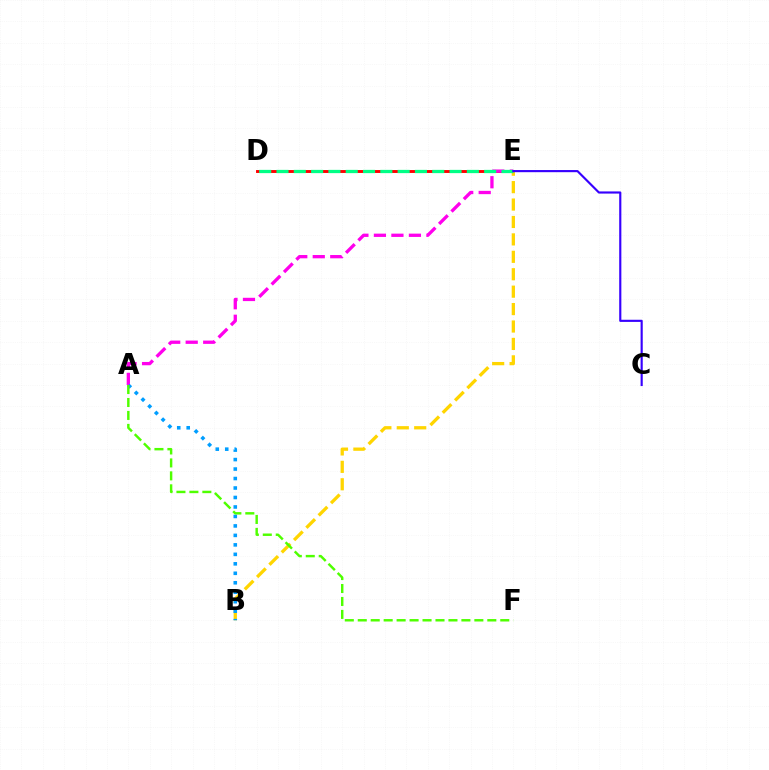{('D', 'E'): [{'color': '#ff0000', 'line_style': 'solid', 'thickness': 2.09}, {'color': '#00ff86', 'line_style': 'dashed', 'thickness': 2.35}], ('B', 'E'): [{'color': '#ffd500', 'line_style': 'dashed', 'thickness': 2.37}], ('A', 'E'): [{'color': '#ff00ed', 'line_style': 'dashed', 'thickness': 2.38}], ('A', 'B'): [{'color': '#009eff', 'line_style': 'dotted', 'thickness': 2.57}], ('A', 'F'): [{'color': '#4fff00', 'line_style': 'dashed', 'thickness': 1.76}], ('C', 'E'): [{'color': '#3700ff', 'line_style': 'solid', 'thickness': 1.54}]}